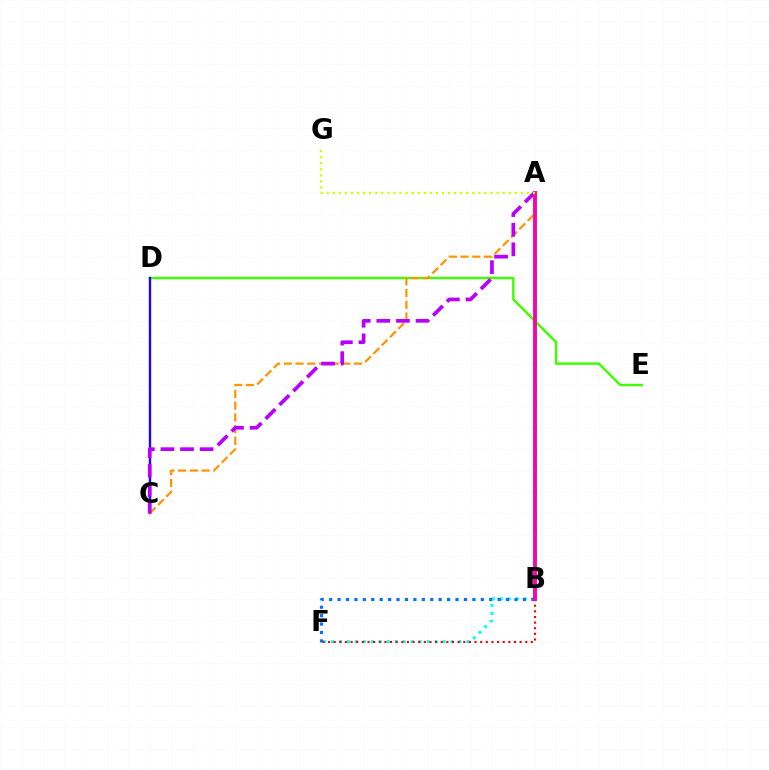{('A', 'B'): [{'color': '#00ff5c', 'line_style': 'solid', 'thickness': 2.67}, {'color': '#ff00ac', 'line_style': 'solid', 'thickness': 2.73}], ('D', 'E'): [{'color': '#3dff00', 'line_style': 'solid', 'thickness': 1.74}], ('B', 'F'): [{'color': '#00fff6', 'line_style': 'dotted', 'thickness': 2.16}, {'color': '#0074ff', 'line_style': 'dotted', 'thickness': 2.29}, {'color': '#ff0000', 'line_style': 'dotted', 'thickness': 1.53}], ('C', 'D'): [{'color': '#2500ff', 'line_style': 'solid', 'thickness': 1.7}], ('A', 'C'): [{'color': '#ff9400', 'line_style': 'dashed', 'thickness': 1.59}, {'color': '#b900ff', 'line_style': 'dashed', 'thickness': 2.66}], ('A', 'G'): [{'color': '#d1ff00', 'line_style': 'dotted', 'thickness': 1.65}]}